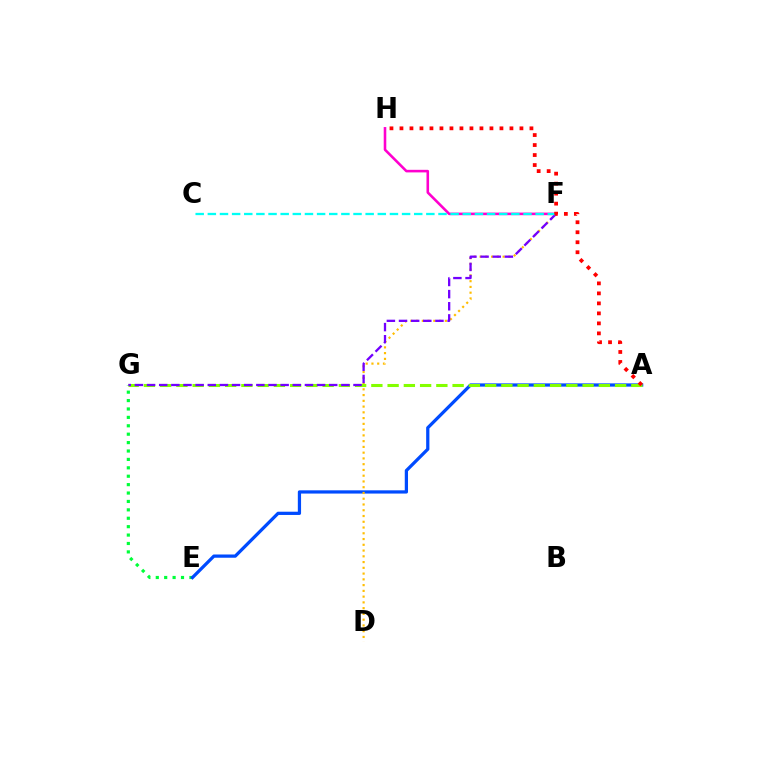{('E', 'G'): [{'color': '#00ff39', 'line_style': 'dotted', 'thickness': 2.28}], ('A', 'E'): [{'color': '#004bff', 'line_style': 'solid', 'thickness': 2.34}], ('D', 'F'): [{'color': '#ffbd00', 'line_style': 'dotted', 'thickness': 1.56}], ('A', 'G'): [{'color': '#84ff00', 'line_style': 'dashed', 'thickness': 2.21}], ('F', 'G'): [{'color': '#7200ff', 'line_style': 'dashed', 'thickness': 1.65}], ('F', 'H'): [{'color': '#ff00cf', 'line_style': 'solid', 'thickness': 1.86}], ('C', 'F'): [{'color': '#00fff6', 'line_style': 'dashed', 'thickness': 1.65}], ('A', 'H'): [{'color': '#ff0000', 'line_style': 'dotted', 'thickness': 2.72}]}